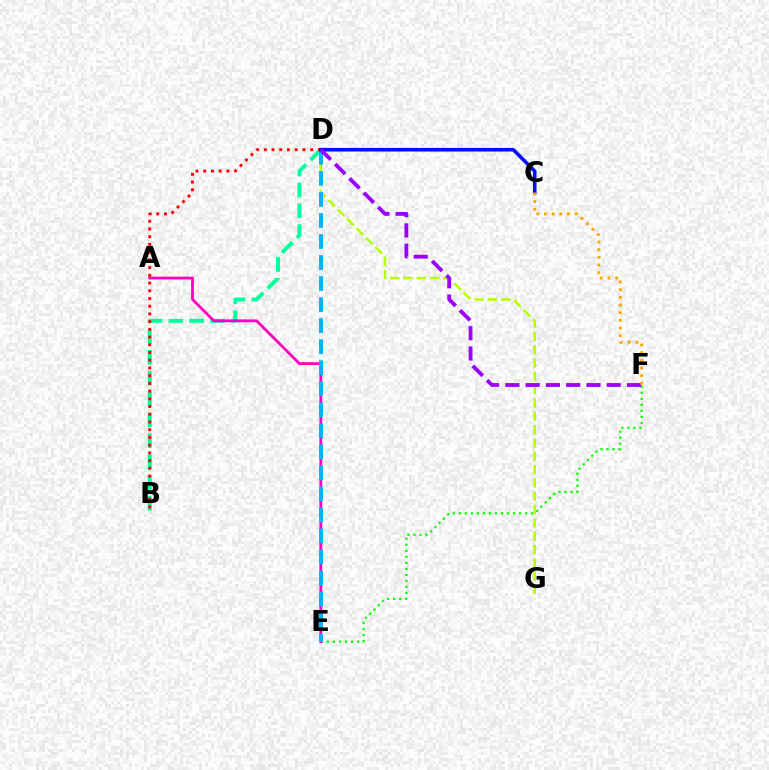{('E', 'F'): [{'color': '#08ff00', 'line_style': 'dotted', 'thickness': 1.64}], ('D', 'G'): [{'color': '#b3ff00', 'line_style': 'dashed', 'thickness': 1.81}], ('B', 'D'): [{'color': '#00ff9d', 'line_style': 'dashed', 'thickness': 2.83}, {'color': '#ff0000', 'line_style': 'dotted', 'thickness': 2.1}], ('A', 'E'): [{'color': '#ff00bd', 'line_style': 'solid', 'thickness': 2.01}], ('D', 'E'): [{'color': '#00b5ff', 'line_style': 'dashed', 'thickness': 2.86}], ('C', 'D'): [{'color': '#0010ff', 'line_style': 'solid', 'thickness': 2.58}], ('D', 'F'): [{'color': '#9b00ff', 'line_style': 'dashed', 'thickness': 2.75}], ('C', 'F'): [{'color': '#ffa500', 'line_style': 'dotted', 'thickness': 2.08}]}